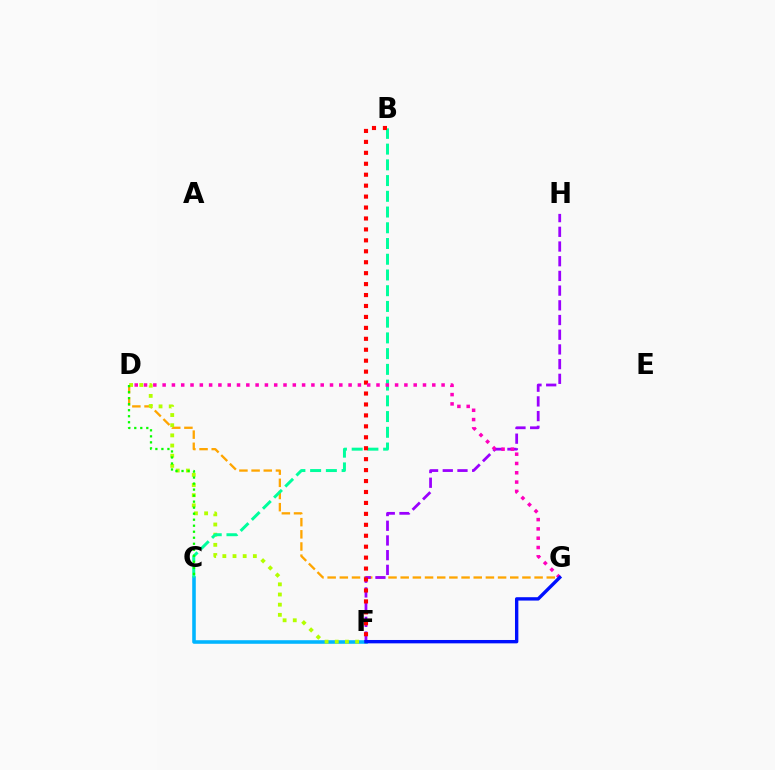{('D', 'G'): [{'color': '#ffa500', 'line_style': 'dashed', 'thickness': 1.65}, {'color': '#ff00bd', 'line_style': 'dotted', 'thickness': 2.53}], ('C', 'F'): [{'color': '#00b5ff', 'line_style': 'solid', 'thickness': 2.57}], ('D', 'F'): [{'color': '#b3ff00', 'line_style': 'dotted', 'thickness': 2.76}], ('B', 'C'): [{'color': '#00ff9d', 'line_style': 'dashed', 'thickness': 2.14}], ('F', 'H'): [{'color': '#9b00ff', 'line_style': 'dashed', 'thickness': 2.0}], ('C', 'D'): [{'color': '#08ff00', 'line_style': 'dotted', 'thickness': 1.63}], ('B', 'F'): [{'color': '#ff0000', 'line_style': 'dotted', 'thickness': 2.97}], ('F', 'G'): [{'color': '#0010ff', 'line_style': 'solid', 'thickness': 2.42}]}